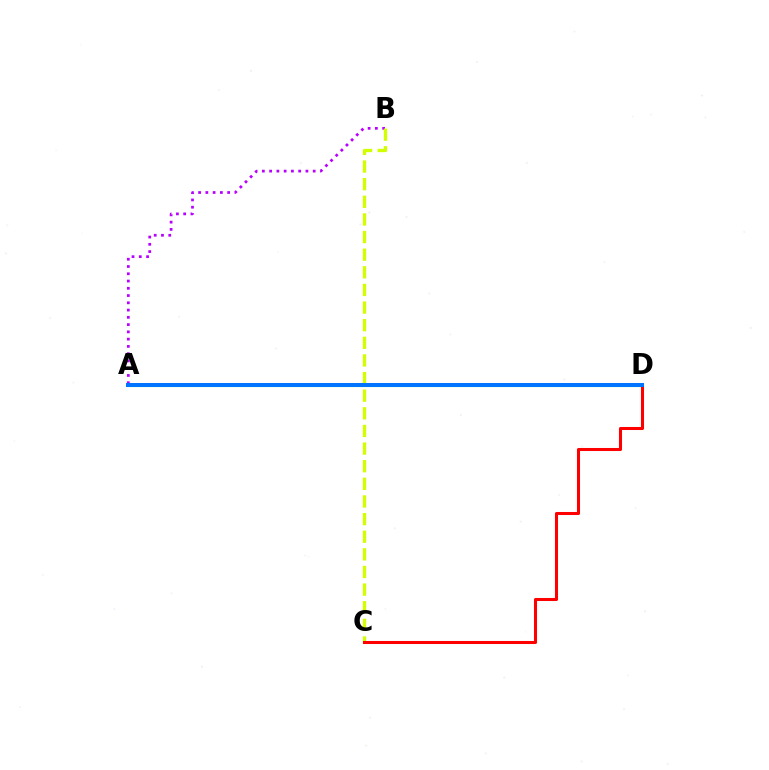{('A', 'B'): [{'color': '#b900ff', 'line_style': 'dotted', 'thickness': 1.97}], ('A', 'D'): [{'color': '#00ff5c', 'line_style': 'solid', 'thickness': 2.25}, {'color': '#0074ff', 'line_style': 'solid', 'thickness': 2.87}], ('B', 'C'): [{'color': '#d1ff00', 'line_style': 'dashed', 'thickness': 2.39}], ('C', 'D'): [{'color': '#ff0000', 'line_style': 'solid', 'thickness': 2.19}]}